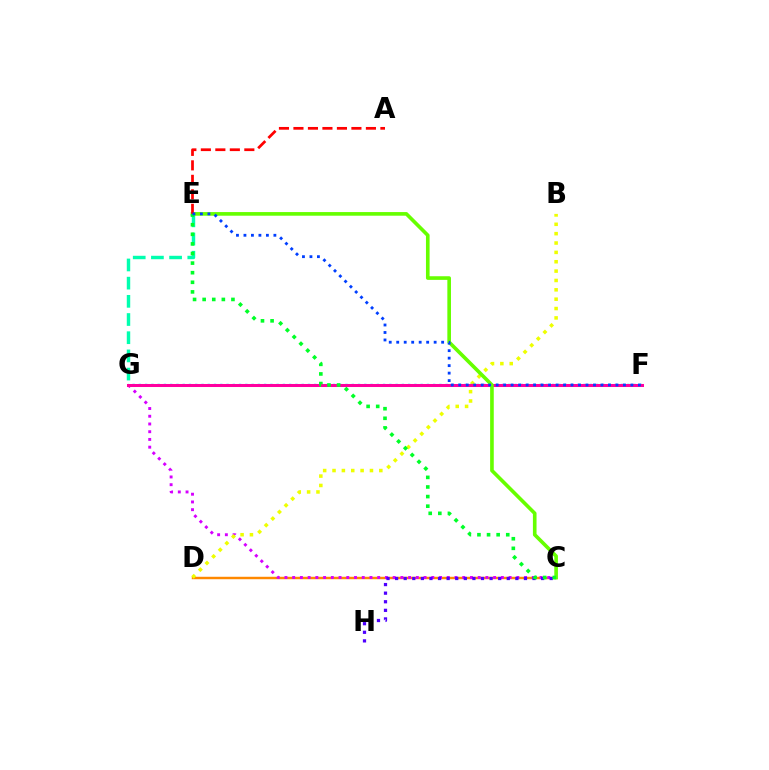{('E', 'G'): [{'color': '#00ffaf', 'line_style': 'dashed', 'thickness': 2.47}], ('C', 'D'): [{'color': '#ff8800', 'line_style': 'solid', 'thickness': 1.76}], ('C', 'G'): [{'color': '#d600ff', 'line_style': 'dotted', 'thickness': 2.1}], ('B', 'D'): [{'color': '#eeff00', 'line_style': 'dotted', 'thickness': 2.54}], ('F', 'G'): [{'color': '#00c7ff', 'line_style': 'dotted', 'thickness': 1.7}, {'color': '#ff00a0', 'line_style': 'solid', 'thickness': 2.18}], ('C', 'H'): [{'color': '#4f00ff', 'line_style': 'dotted', 'thickness': 2.33}], ('C', 'E'): [{'color': '#66ff00', 'line_style': 'solid', 'thickness': 2.62}, {'color': '#00ff27', 'line_style': 'dotted', 'thickness': 2.61}], ('A', 'E'): [{'color': '#ff0000', 'line_style': 'dashed', 'thickness': 1.97}], ('E', 'F'): [{'color': '#003fff', 'line_style': 'dotted', 'thickness': 2.03}]}